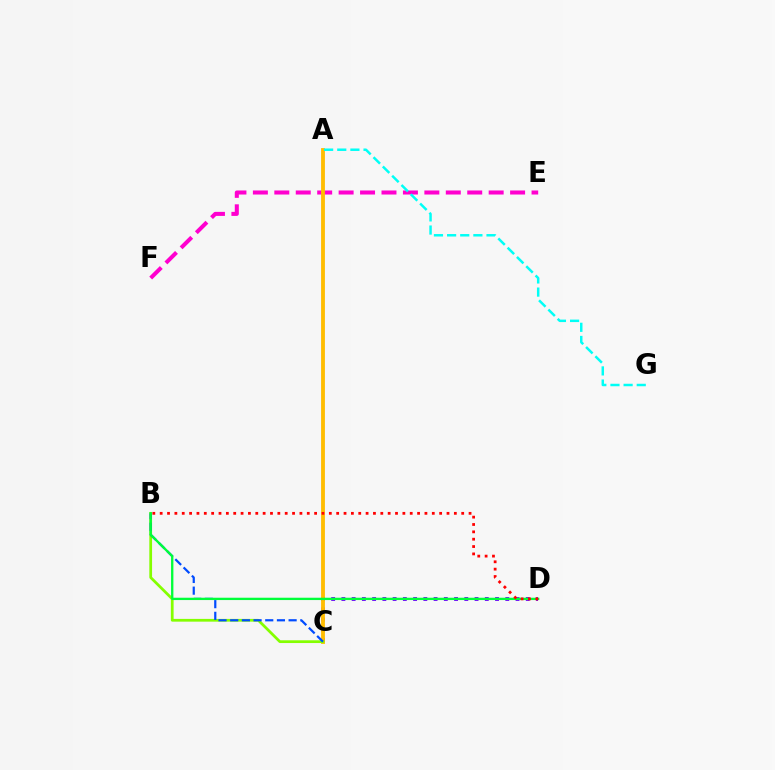{('C', 'D'): [{'color': '#7200ff', 'line_style': 'dotted', 'thickness': 2.78}], ('E', 'F'): [{'color': '#ff00cf', 'line_style': 'dashed', 'thickness': 2.91}], ('A', 'C'): [{'color': '#ffbd00', 'line_style': 'solid', 'thickness': 2.76}], ('B', 'C'): [{'color': '#84ff00', 'line_style': 'solid', 'thickness': 1.98}, {'color': '#004bff', 'line_style': 'dashed', 'thickness': 1.59}], ('A', 'G'): [{'color': '#00fff6', 'line_style': 'dashed', 'thickness': 1.79}], ('B', 'D'): [{'color': '#00ff39', 'line_style': 'solid', 'thickness': 1.68}, {'color': '#ff0000', 'line_style': 'dotted', 'thickness': 2.0}]}